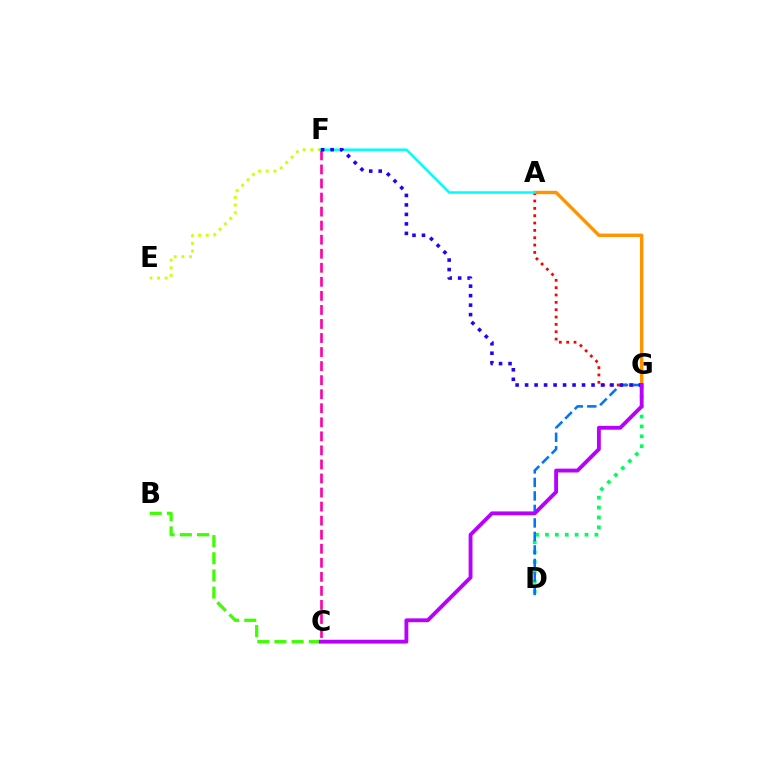{('A', 'G'): [{'color': '#ff9400', 'line_style': 'solid', 'thickness': 2.44}, {'color': '#ff0000', 'line_style': 'dotted', 'thickness': 2.0}], ('D', 'G'): [{'color': '#00ff5c', 'line_style': 'dotted', 'thickness': 2.69}, {'color': '#0074ff', 'line_style': 'dashed', 'thickness': 1.83}], ('C', 'F'): [{'color': '#ff00ac', 'line_style': 'dashed', 'thickness': 1.91}], ('E', 'F'): [{'color': '#d1ff00', 'line_style': 'dotted', 'thickness': 2.07}], ('B', 'C'): [{'color': '#3dff00', 'line_style': 'dashed', 'thickness': 2.33}], ('A', 'F'): [{'color': '#00fff6', 'line_style': 'solid', 'thickness': 1.81}], ('F', 'G'): [{'color': '#2500ff', 'line_style': 'dotted', 'thickness': 2.58}], ('C', 'G'): [{'color': '#b900ff', 'line_style': 'solid', 'thickness': 2.77}]}